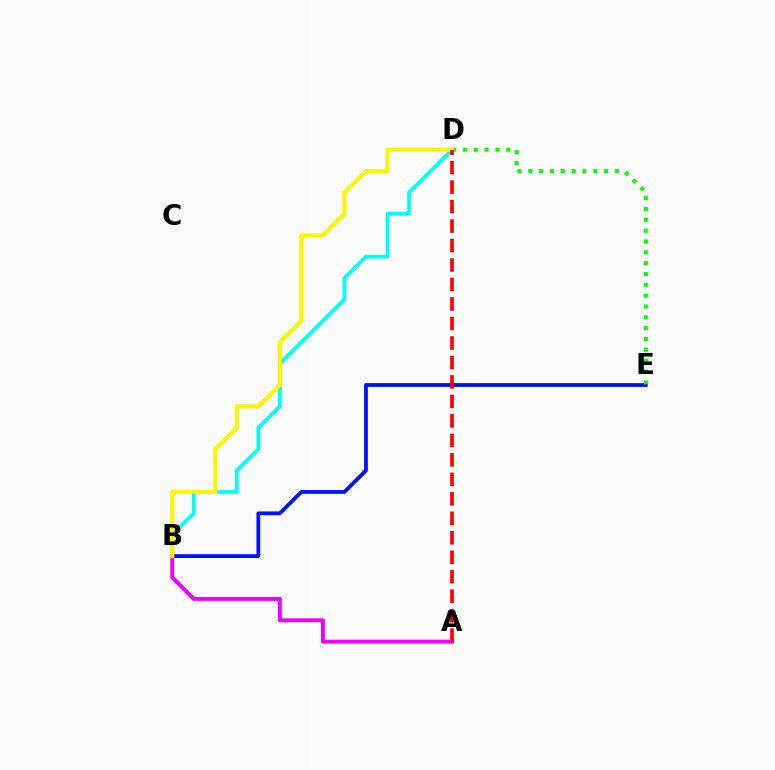{('B', 'D'): [{'color': '#00fff6', 'line_style': 'solid', 'thickness': 2.69}, {'color': '#fcf500', 'line_style': 'solid', 'thickness': 2.93}], ('B', 'E'): [{'color': '#0010ff', 'line_style': 'solid', 'thickness': 2.73}], ('D', 'E'): [{'color': '#08ff00', 'line_style': 'dotted', 'thickness': 2.94}], ('A', 'B'): [{'color': '#ee00ff', 'line_style': 'solid', 'thickness': 2.82}], ('A', 'D'): [{'color': '#ff0000', 'line_style': 'dashed', 'thickness': 2.65}]}